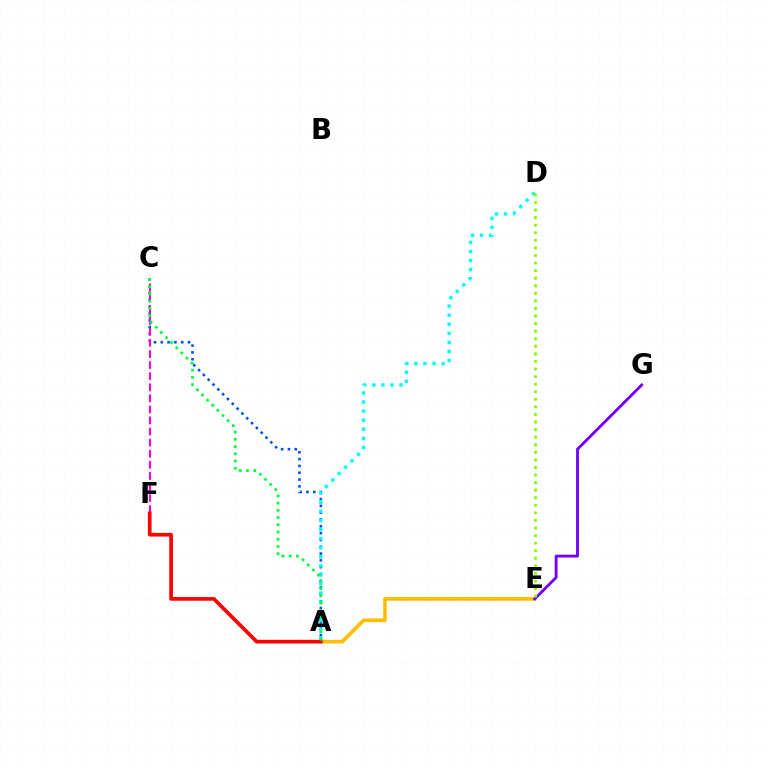{('A', 'C'): [{'color': '#004bff', 'line_style': 'dotted', 'thickness': 1.85}, {'color': '#00ff39', 'line_style': 'dotted', 'thickness': 1.97}], ('A', 'E'): [{'color': '#ffbd00', 'line_style': 'solid', 'thickness': 2.61}], ('A', 'D'): [{'color': '#00fff6', 'line_style': 'dotted', 'thickness': 2.47}], ('E', 'G'): [{'color': '#7200ff', 'line_style': 'solid', 'thickness': 2.06}], ('C', 'F'): [{'color': '#ff00cf', 'line_style': 'dashed', 'thickness': 1.51}], ('D', 'E'): [{'color': '#84ff00', 'line_style': 'dotted', 'thickness': 2.06}], ('A', 'F'): [{'color': '#ff0000', 'line_style': 'solid', 'thickness': 2.64}]}